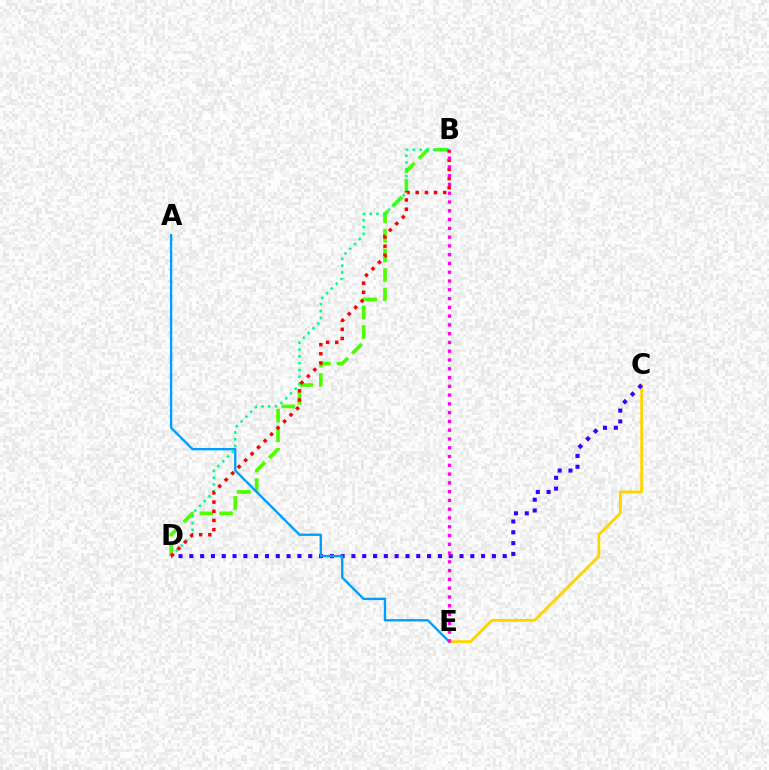{('C', 'E'): [{'color': '#ffd500', 'line_style': 'solid', 'thickness': 2.07}], ('B', 'D'): [{'color': '#4fff00', 'line_style': 'dashed', 'thickness': 2.66}, {'color': '#00ff86', 'line_style': 'dotted', 'thickness': 1.84}, {'color': '#ff0000', 'line_style': 'dotted', 'thickness': 2.49}], ('C', 'D'): [{'color': '#3700ff', 'line_style': 'dotted', 'thickness': 2.94}], ('A', 'E'): [{'color': '#009eff', 'line_style': 'solid', 'thickness': 1.69}], ('B', 'E'): [{'color': '#ff00ed', 'line_style': 'dotted', 'thickness': 2.38}]}